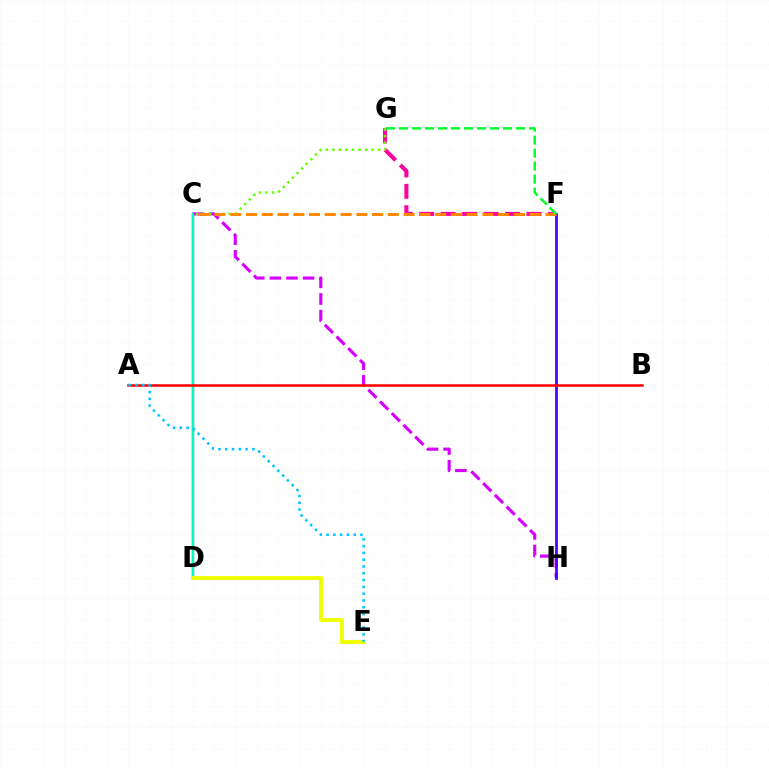{('F', 'G'): [{'color': '#ff00a0', 'line_style': 'dashed', 'thickness': 2.91}, {'color': '#00ff27', 'line_style': 'dashed', 'thickness': 1.77}], ('C', 'D'): [{'color': '#003fff', 'line_style': 'solid', 'thickness': 1.69}, {'color': '#00ffaf', 'line_style': 'solid', 'thickness': 1.54}], ('C', 'H'): [{'color': '#d600ff', 'line_style': 'dashed', 'thickness': 2.25}], ('F', 'H'): [{'color': '#4f00ff', 'line_style': 'solid', 'thickness': 1.99}], ('C', 'G'): [{'color': '#66ff00', 'line_style': 'dotted', 'thickness': 1.77}], ('D', 'E'): [{'color': '#eeff00', 'line_style': 'solid', 'thickness': 2.77}], ('A', 'B'): [{'color': '#ff0000', 'line_style': 'solid', 'thickness': 1.81}], ('C', 'F'): [{'color': '#ff8800', 'line_style': 'dashed', 'thickness': 2.14}], ('A', 'E'): [{'color': '#00c7ff', 'line_style': 'dotted', 'thickness': 1.84}]}